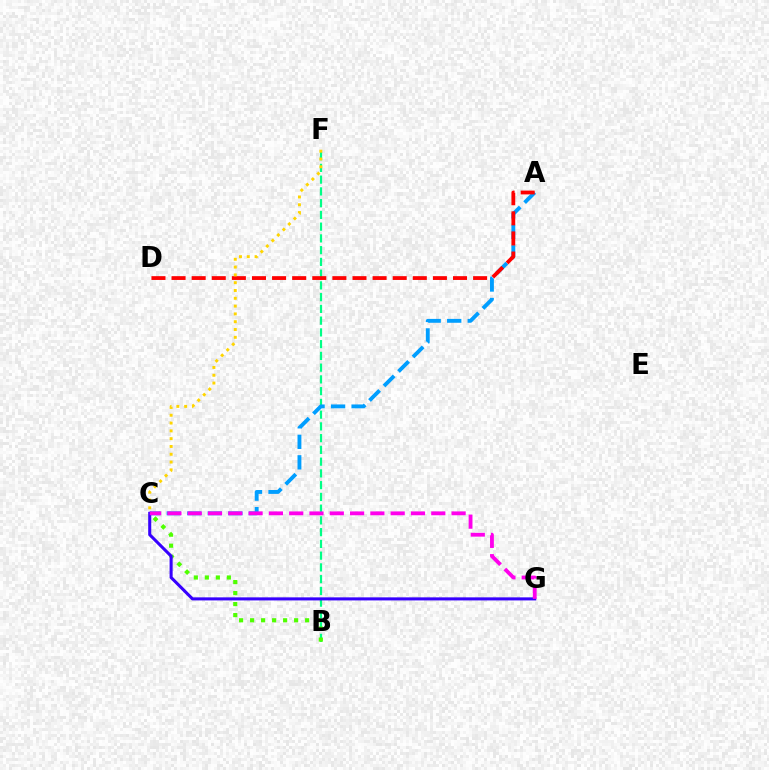{('B', 'F'): [{'color': '#00ff86', 'line_style': 'dashed', 'thickness': 1.6}], ('A', 'C'): [{'color': '#009eff', 'line_style': 'dashed', 'thickness': 2.79}], ('A', 'D'): [{'color': '#ff0000', 'line_style': 'dashed', 'thickness': 2.73}], ('C', 'F'): [{'color': '#ffd500', 'line_style': 'dotted', 'thickness': 2.12}], ('B', 'C'): [{'color': '#4fff00', 'line_style': 'dotted', 'thickness': 2.99}], ('C', 'G'): [{'color': '#3700ff', 'line_style': 'solid', 'thickness': 2.2}, {'color': '#ff00ed', 'line_style': 'dashed', 'thickness': 2.76}]}